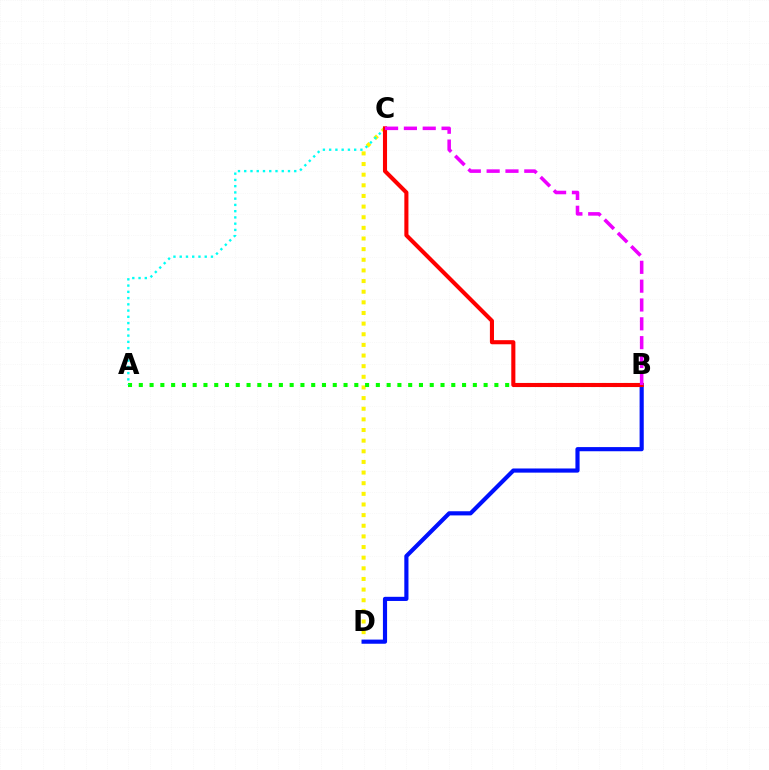{('C', 'D'): [{'color': '#fcf500', 'line_style': 'dotted', 'thickness': 2.89}], ('A', 'B'): [{'color': '#08ff00', 'line_style': 'dotted', 'thickness': 2.93}], ('B', 'D'): [{'color': '#0010ff', 'line_style': 'solid', 'thickness': 2.99}], ('A', 'C'): [{'color': '#00fff6', 'line_style': 'dotted', 'thickness': 1.7}], ('B', 'C'): [{'color': '#ff0000', 'line_style': 'solid', 'thickness': 2.94}, {'color': '#ee00ff', 'line_style': 'dashed', 'thickness': 2.56}]}